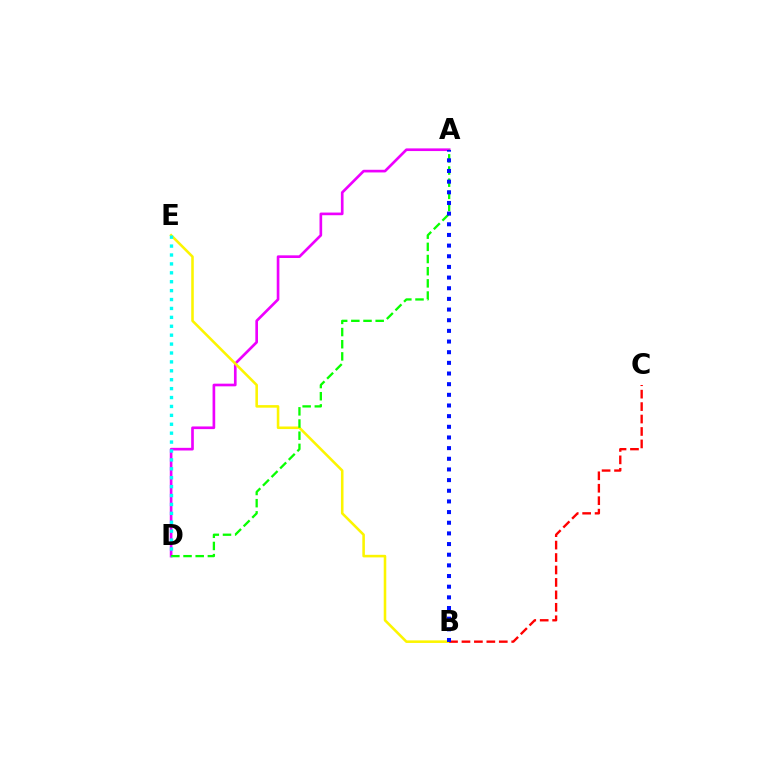{('A', 'D'): [{'color': '#ee00ff', 'line_style': 'solid', 'thickness': 1.92}, {'color': '#08ff00', 'line_style': 'dashed', 'thickness': 1.65}], ('B', 'E'): [{'color': '#fcf500', 'line_style': 'solid', 'thickness': 1.85}], ('D', 'E'): [{'color': '#00fff6', 'line_style': 'dotted', 'thickness': 2.42}], ('B', 'C'): [{'color': '#ff0000', 'line_style': 'dashed', 'thickness': 1.69}], ('A', 'B'): [{'color': '#0010ff', 'line_style': 'dotted', 'thickness': 2.9}]}